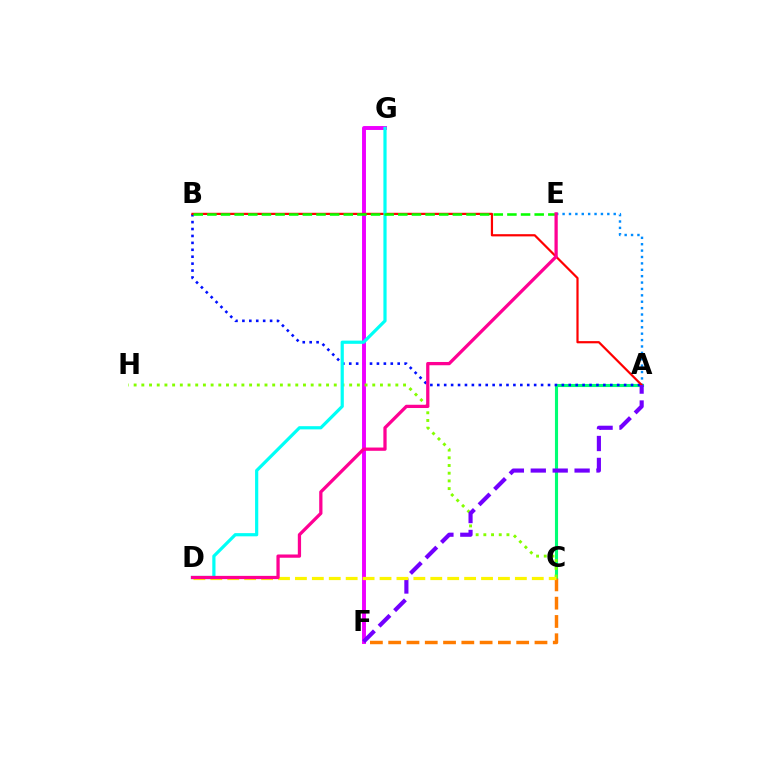{('A', 'C'): [{'color': '#00ff74', 'line_style': 'solid', 'thickness': 2.24}], ('A', 'B'): [{'color': '#0010ff', 'line_style': 'dotted', 'thickness': 1.88}, {'color': '#ff0000', 'line_style': 'solid', 'thickness': 1.59}], ('C', 'F'): [{'color': '#ff7c00', 'line_style': 'dashed', 'thickness': 2.48}], ('F', 'G'): [{'color': '#ee00ff', 'line_style': 'solid', 'thickness': 2.82}], ('A', 'E'): [{'color': '#008cff', 'line_style': 'dotted', 'thickness': 1.74}], ('C', 'H'): [{'color': '#84ff00', 'line_style': 'dotted', 'thickness': 2.09}], ('A', 'F'): [{'color': '#7200ff', 'line_style': 'dashed', 'thickness': 2.98}], ('D', 'G'): [{'color': '#00fff6', 'line_style': 'solid', 'thickness': 2.31}], ('B', 'E'): [{'color': '#08ff00', 'line_style': 'dashed', 'thickness': 1.85}], ('C', 'D'): [{'color': '#fcf500', 'line_style': 'dashed', 'thickness': 2.3}], ('D', 'E'): [{'color': '#ff0094', 'line_style': 'solid', 'thickness': 2.35}]}